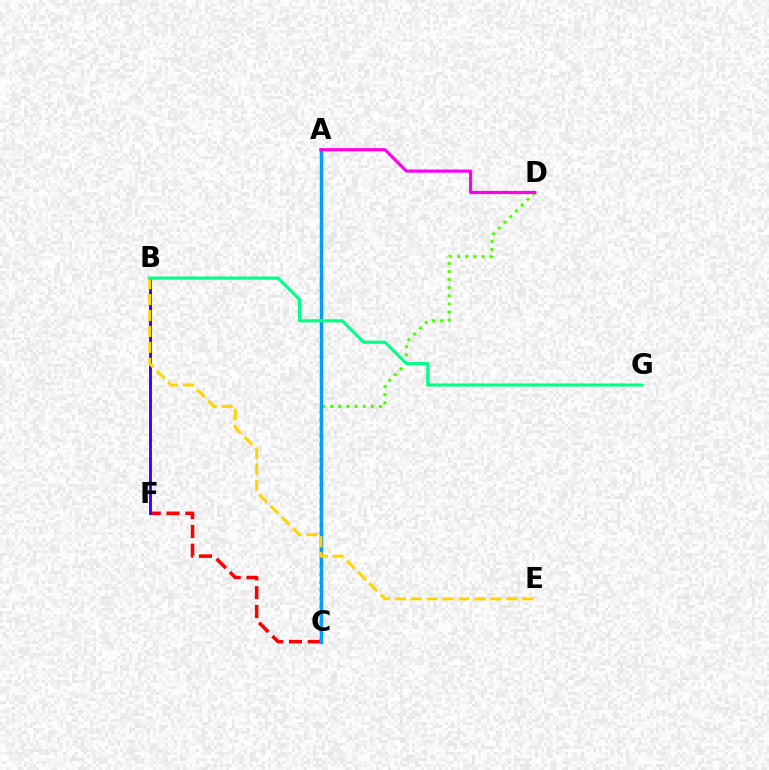{('C', 'F'): [{'color': '#ff0000', 'line_style': 'dashed', 'thickness': 2.56}], ('B', 'F'): [{'color': '#3700ff', 'line_style': 'solid', 'thickness': 2.07}], ('C', 'D'): [{'color': '#4fff00', 'line_style': 'dotted', 'thickness': 2.21}], ('A', 'C'): [{'color': '#009eff', 'line_style': 'solid', 'thickness': 2.5}], ('B', 'E'): [{'color': '#ffd500', 'line_style': 'dashed', 'thickness': 2.17}], ('A', 'D'): [{'color': '#ff00ed', 'line_style': 'solid', 'thickness': 2.28}], ('B', 'G'): [{'color': '#00ff86', 'line_style': 'solid', 'thickness': 2.24}]}